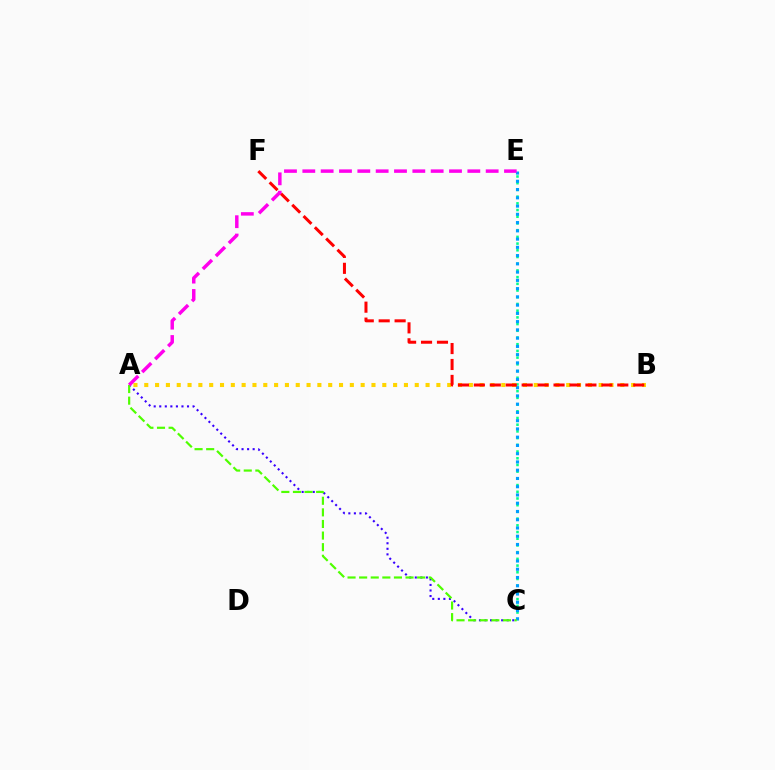{('A', 'C'): [{'color': '#3700ff', 'line_style': 'dotted', 'thickness': 1.51}, {'color': '#4fff00', 'line_style': 'dashed', 'thickness': 1.58}], ('C', 'E'): [{'color': '#00ff86', 'line_style': 'dotted', 'thickness': 1.82}, {'color': '#009eff', 'line_style': 'dotted', 'thickness': 2.24}], ('A', 'B'): [{'color': '#ffd500', 'line_style': 'dotted', 'thickness': 2.94}], ('B', 'F'): [{'color': '#ff0000', 'line_style': 'dashed', 'thickness': 2.16}], ('A', 'E'): [{'color': '#ff00ed', 'line_style': 'dashed', 'thickness': 2.49}]}